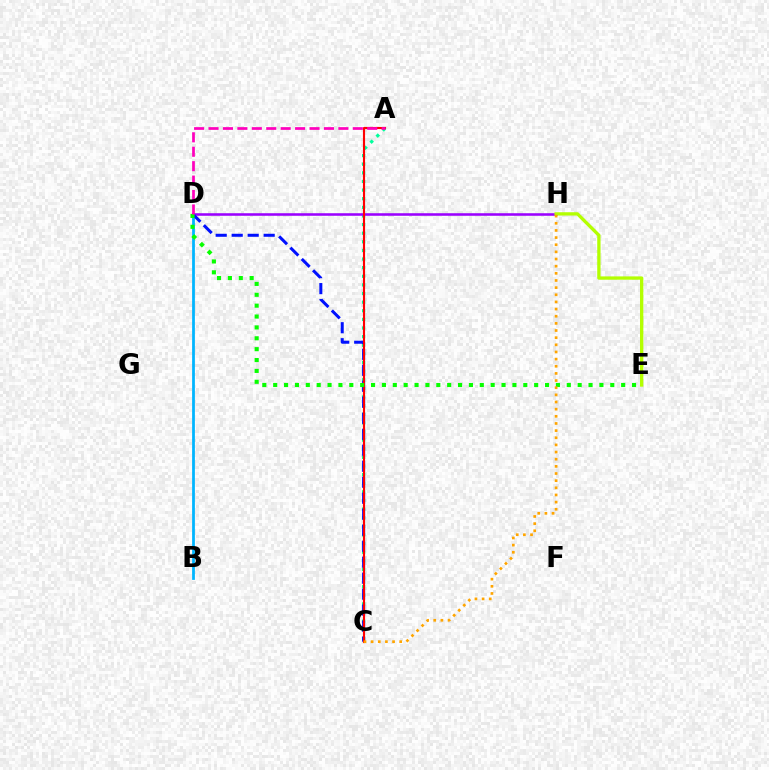{('B', 'D'): [{'color': '#00b5ff', 'line_style': 'solid', 'thickness': 1.99}], ('A', 'C'): [{'color': '#00ff9d', 'line_style': 'dotted', 'thickness': 2.34}, {'color': '#ff0000', 'line_style': 'solid', 'thickness': 1.54}], ('D', 'H'): [{'color': '#9b00ff', 'line_style': 'solid', 'thickness': 1.84}], ('C', 'D'): [{'color': '#0010ff', 'line_style': 'dashed', 'thickness': 2.17}], ('E', 'H'): [{'color': '#b3ff00', 'line_style': 'solid', 'thickness': 2.39}], ('D', 'E'): [{'color': '#08ff00', 'line_style': 'dotted', 'thickness': 2.95}], ('A', 'D'): [{'color': '#ff00bd', 'line_style': 'dashed', 'thickness': 1.96}], ('C', 'H'): [{'color': '#ffa500', 'line_style': 'dotted', 'thickness': 1.94}]}